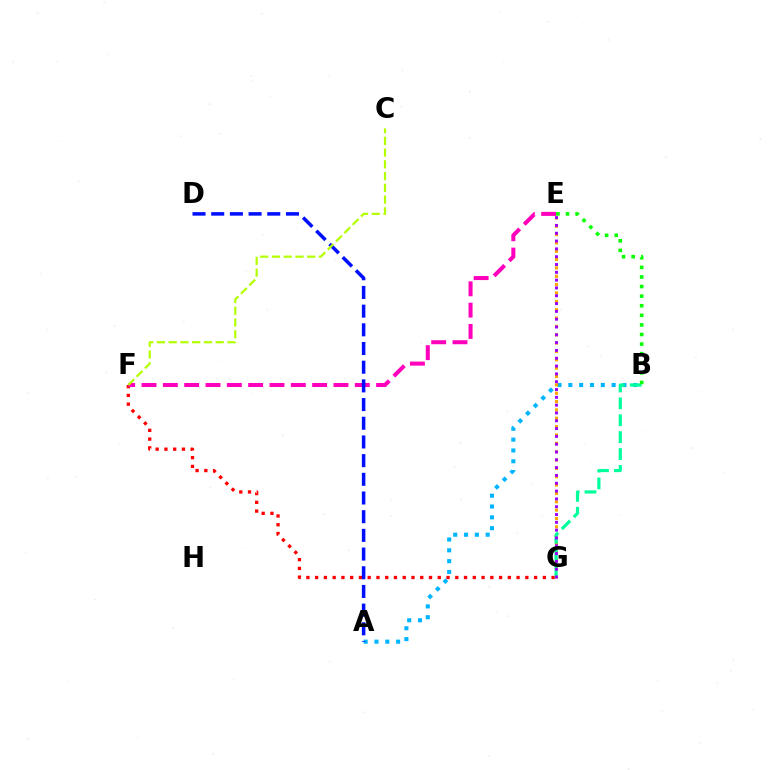{('A', 'B'): [{'color': '#00b5ff', 'line_style': 'dotted', 'thickness': 2.94}], ('F', 'G'): [{'color': '#ff0000', 'line_style': 'dotted', 'thickness': 2.38}], ('E', 'G'): [{'color': '#ffa500', 'line_style': 'dotted', 'thickness': 2.27}, {'color': '#9b00ff', 'line_style': 'dotted', 'thickness': 2.12}], ('B', 'G'): [{'color': '#00ff9d', 'line_style': 'dashed', 'thickness': 2.3}], ('E', 'F'): [{'color': '#ff00bd', 'line_style': 'dashed', 'thickness': 2.9}], ('B', 'E'): [{'color': '#08ff00', 'line_style': 'dotted', 'thickness': 2.61}], ('A', 'D'): [{'color': '#0010ff', 'line_style': 'dashed', 'thickness': 2.54}], ('C', 'F'): [{'color': '#b3ff00', 'line_style': 'dashed', 'thickness': 1.6}]}